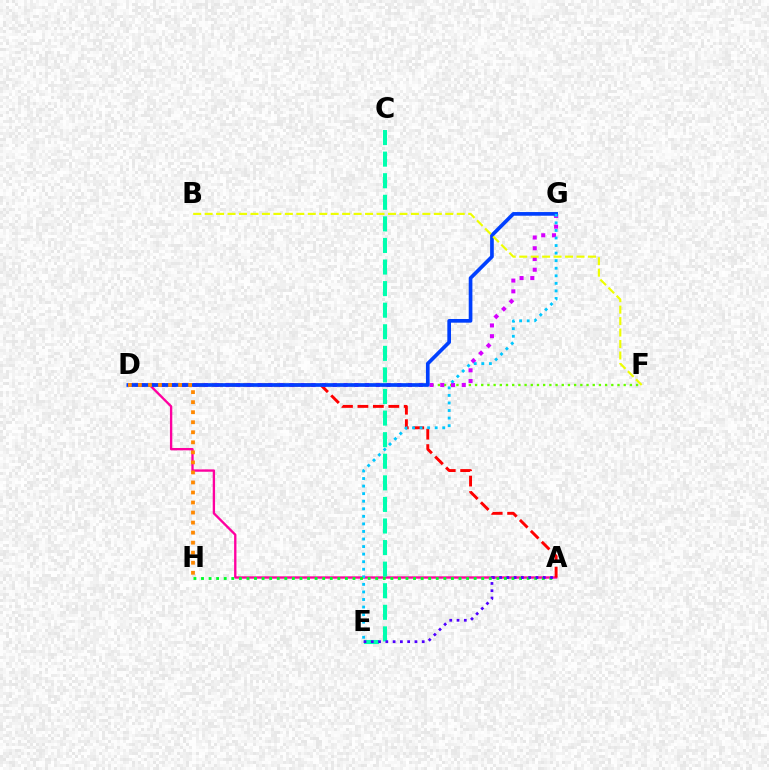{('D', 'F'): [{'color': '#66ff00', 'line_style': 'dotted', 'thickness': 1.68}], ('A', 'D'): [{'color': '#ff00a0', 'line_style': 'solid', 'thickness': 1.69}, {'color': '#ff0000', 'line_style': 'dashed', 'thickness': 2.1}], ('D', 'G'): [{'color': '#d600ff', 'line_style': 'dotted', 'thickness': 2.92}, {'color': '#003fff', 'line_style': 'solid', 'thickness': 2.65}], ('E', 'G'): [{'color': '#00c7ff', 'line_style': 'dotted', 'thickness': 2.05}], ('B', 'F'): [{'color': '#eeff00', 'line_style': 'dashed', 'thickness': 1.56}], ('C', 'E'): [{'color': '#00ffaf', 'line_style': 'dashed', 'thickness': 2.93}], ('A', 'H'): [{'color': '#00ff27', 'line_style': 'dotted', 'thickness': 2.06}], ('A', 'E'): [{'color': '#4f00ff', 'line_style': 'dotted', 'thickness': 1.98}], ('D', 'H'): [{'color': '#ff8800', 'line_style': 'dotted', 'thickness': 2.73}]}